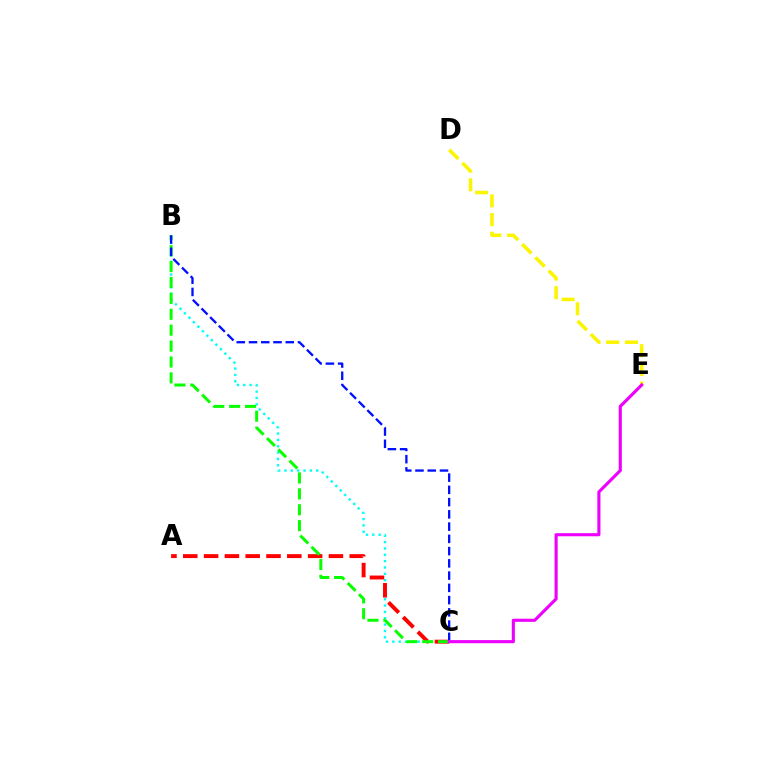{('B', 'C'): [{'color': '#00fff6', 'line_style': 'dotted', 'thickness': 1.72}, {'color': '#08ff00', 'line_style': 'dashed', 'thickness': 2.16}, {'color': '#0010ff', 'line_style': 'dashed', 'thickness': 1.66}], ('D', 'E'): [{'color': '#fcf500', 'line_style': 'dashed', 'thickness': 2.54}], ('A', 'C'): [{'color': '#ff0000', 'line_style': 'dashed', 'thickness': 2.83}], ('C', 'E'): [{'color': '#ee00ff', 'line_style': 'solid', 'thickness': 2.24}]}